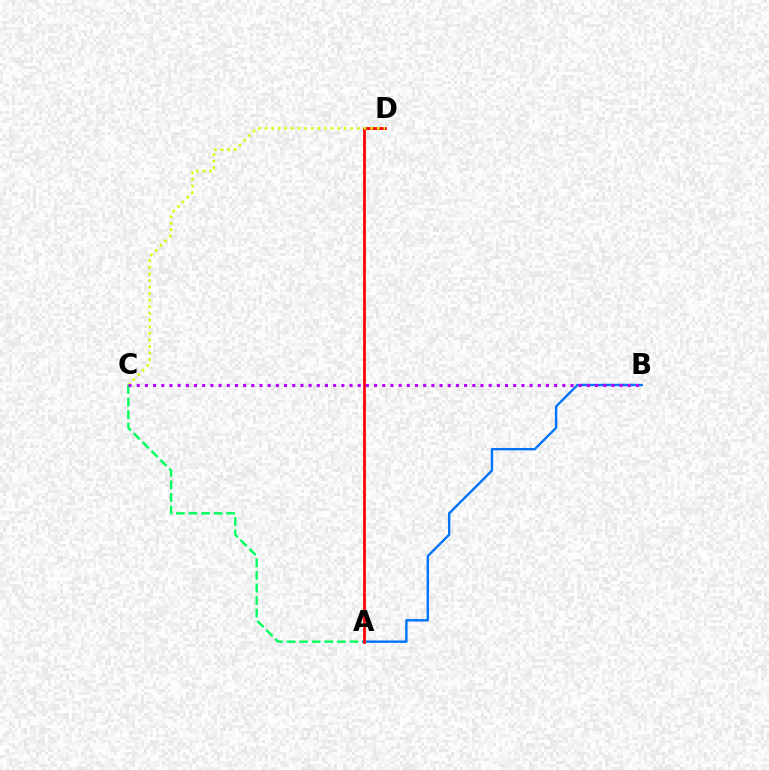{('A', 'C'): [{'color': '#00ff5c', 'line_style': 'dashed', 'thickness': 1.71}], ('A', 'B'): [{'color': '#0074ff', 'line_style': 'solid', 'thickness': 1.71}], ('A', 'D'): [{'color': '#ff0000', 'line_style': 'solid', 'thickness': 1.96}], ('C', 'D'): [{'color': '#d1ff00', 'line_style': 'dotted', 'thickness': 1.79}], ('B', 'C'): [{'color': '#b900ff', 'line_style': 'dotted', 'thickness': 2.22}]}